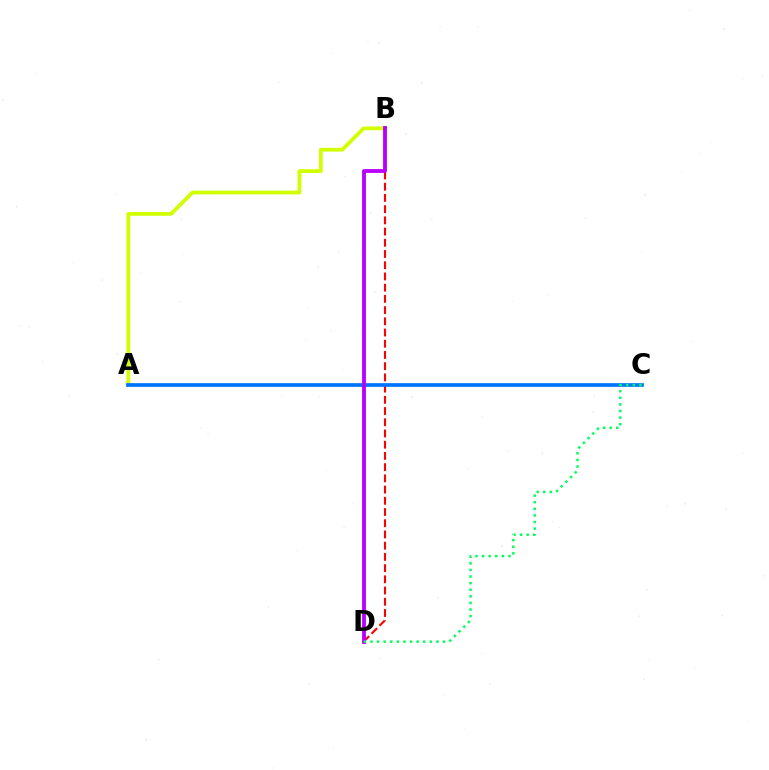{('B', 'D'): [{'color': '#ff0000', 'line_style': 'dashed', 'thickness': 1.52}, {'color': '#b900ff', 'line_style': 'solid', 'thickness': 2.76}], ('A', 'B'): [{'color': '#d1ff00', 'line_style': 'solid', 'thickness': 2.72}], ('A', 'C'): [{'color': '#0074ff', 'line_style': 'solid', 'thickness': 2.65}], ('C', 'D'): [{'color': '#00ff5c', 'line_style': 'dotted', 'thickness': 1.79}]}